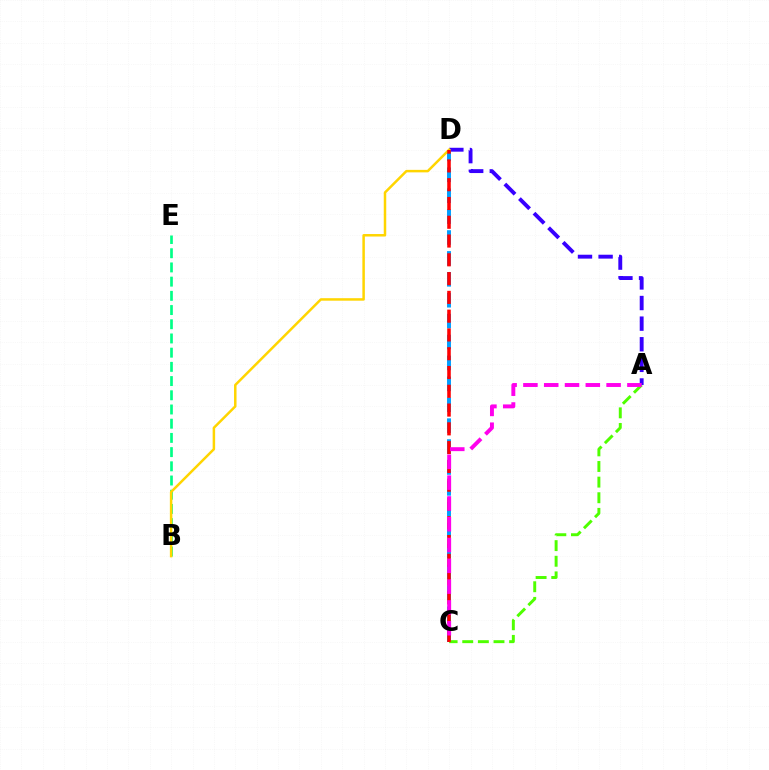{('B', 'E'): [{'color': '#00ff86', 'line_style': 'dashed', 'thickness': 1.93}], ('A', 'D'): [{'color': '#3700ff', 'line_style': 'dashed', 'thickness': 2.8}], ('C', 'D'): [{'color': '#009eff', 'line_style': 'dashed', 'thickness': 2.84}, {'color': '#ff0000', 'line_style': 'dashed', 'thickness': 2.55}], ('A', 'C'): [{'color': '#4fff00', 'line_style': 'dashed', 'thickness': 2.12}, {'color': '#ff00ed', 'line_style': 'dashed', 'thickness': 2.83}], ('B', 'D'): [{'color': '#ffd500', 'line_style': 'solid', 'thickness': 1.8}]}